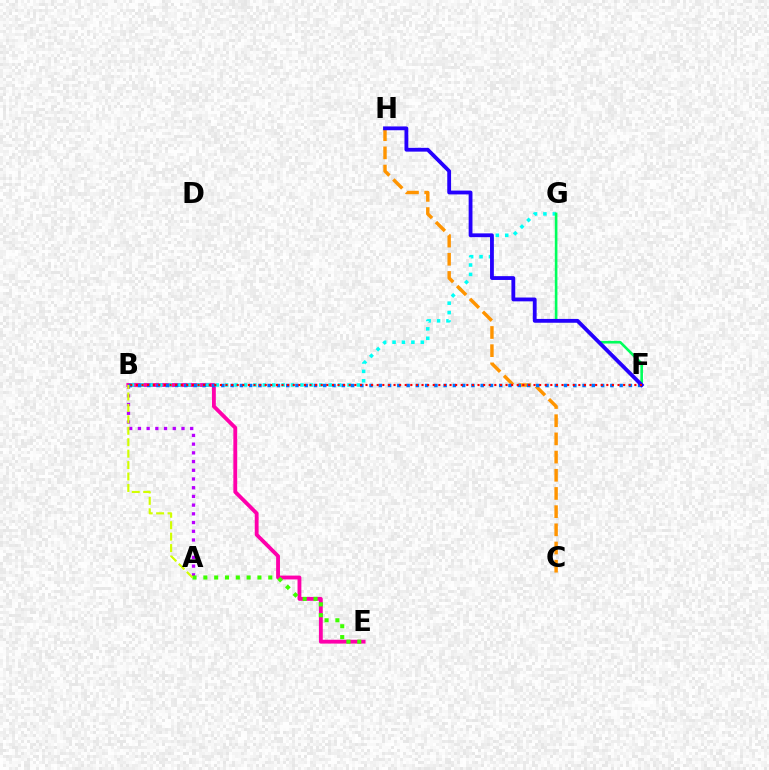{('B', 'E'): [{'color': '#ff00ac', 'line_style': 'solid', 'thickness': 2.77}], ('B', 'G'): [{'color': '#00fff6', 'line_style': 'dotted', 'thickness': 2.56}], ('A', 'B'): [{'color': '#b900ff', 'line_style': 'dotted', 'thickness': 2.37}, {'color': '#d1ff00', 'line_style': 'dashed', 'thickness': 1.55}], ('C', 'H'): [{'color': '#ff9400', 'line_style': 'dashed', 'thickness': 2.47}], ('A', 'E'): [{'color': '#3dff00', 'line_style': 'dotted', 'thickness': 2.94}], ('B', 'F'): [{'color': '#0074ff', 'line_style': 'dotted', 'thickness': 2.52}, {'color': '#ff0000', 'line_style': 'dotted', 'thickness': 1.52}], ('F', 'G'): [{'color': '#00ff5c', 'line_style': 'solid', 'thickness': 1.88}], ('F', 'H'): [{'color': '#2500ff', 'line_style': 'solid', 'thickness': 2.75}]}